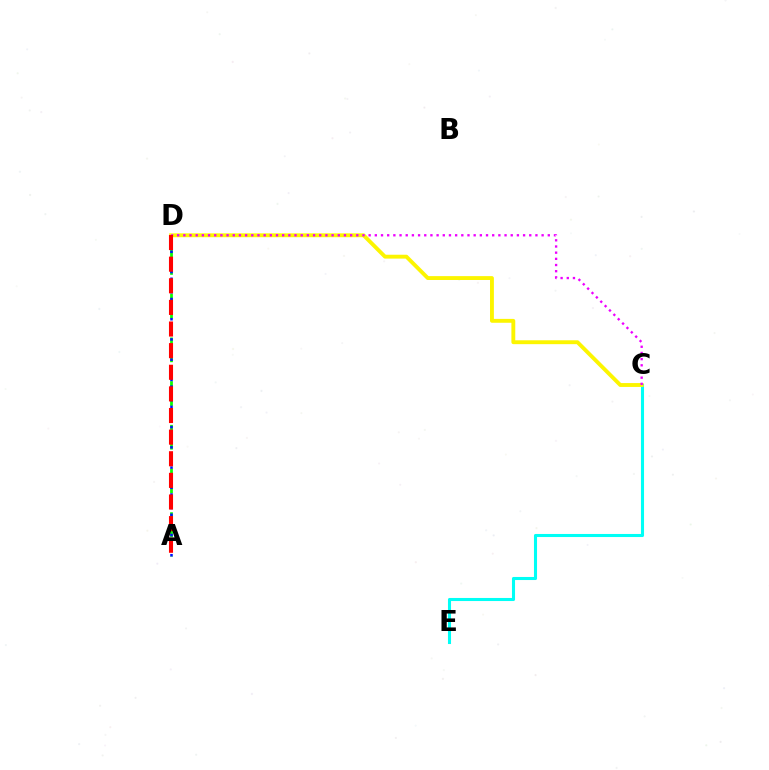{('C', 'E'): [{'color': '#00fff6', 'line_style': 'solid', 'thickness': 2.21}], ('A', 'D'): [{'color': '#08ff00', 'line_style': 'dashed', 'thickness': 1.98}, {'color': '#0010ff', 'line_style': 'dotted', 'thickness': 1.83}, {'color': '#ff0000', 'line_style': 'dashed', 'thickness': 2.94}], ('C', 'D'): [{'color': '#fcf500', 'line_style': 'solid', 'thickness': 2.79}, {'color': '#ee00ff', 'line_style': 'dotted', 'thickness': 1.68}]}